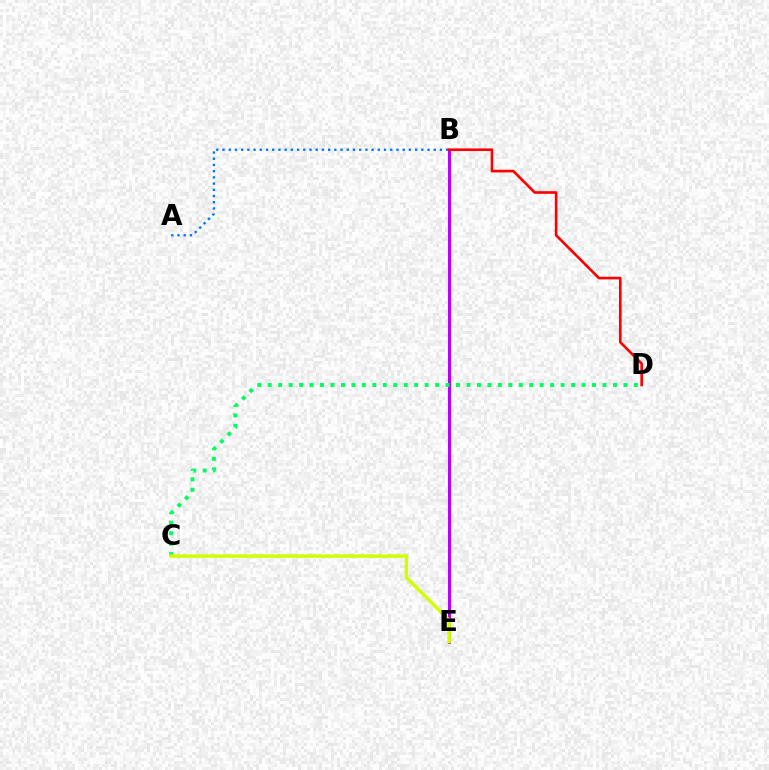{('B', 'E'): [{'color': '#b900ff', 'line_style': 'solid', 'thickness': 2.18}], ('C', 'D'): [{'color': '#00ff5c', 'line_style': 'dotted', 'thickness': 2.84}], ('A', 'B'): [{'color': '#0074ff', 'line_style': 'dotted', 'thickness': 1.69}], ('B', 'D'): [{'color': '#ff0000', 'line_style': 'solid', 'thickness': 1.9}], ('C', 'E'): [{'color': '#d1ff00', 'line_style': 'solid', 'thickness': 2.48}]}